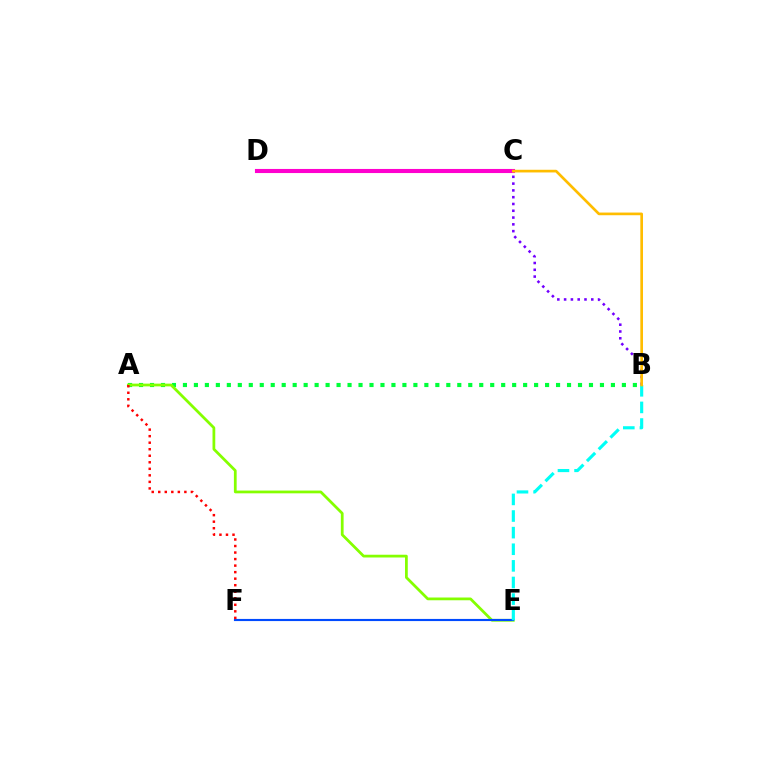{('A', 'B'): [{'color': '#00ff39', 'line_style': 'dotted', 'thickness': 2.98}], ('A', 'E'): [{'color': '#84ff00', 'line_style': 'solid', 'thickness': 1.99}], ('E', 'F'): [{'color': '#004bff', 'line_style': 'solid', 'thickness': 1.54}], ('A', 'F'): [{'color': '#ff0000', 'line_style': 'dotted', 'thickness': 1.77}], ('B', 'E'): [{'color': '#00fff6', 'line_style': 'dashed', 'thickness': 2.26}], ('B', 'C'): [{'color': '#7200ff', 'line_style': 'dotted', 'thickness': 1.84}, {'color': '#ffbd00', 'line_style': 'solid', 'thickness': 1.92}], ('C', 'D'): [{'color': '#ff00cf', 'line_style': 'solid', 'thickness': 2.95}]}